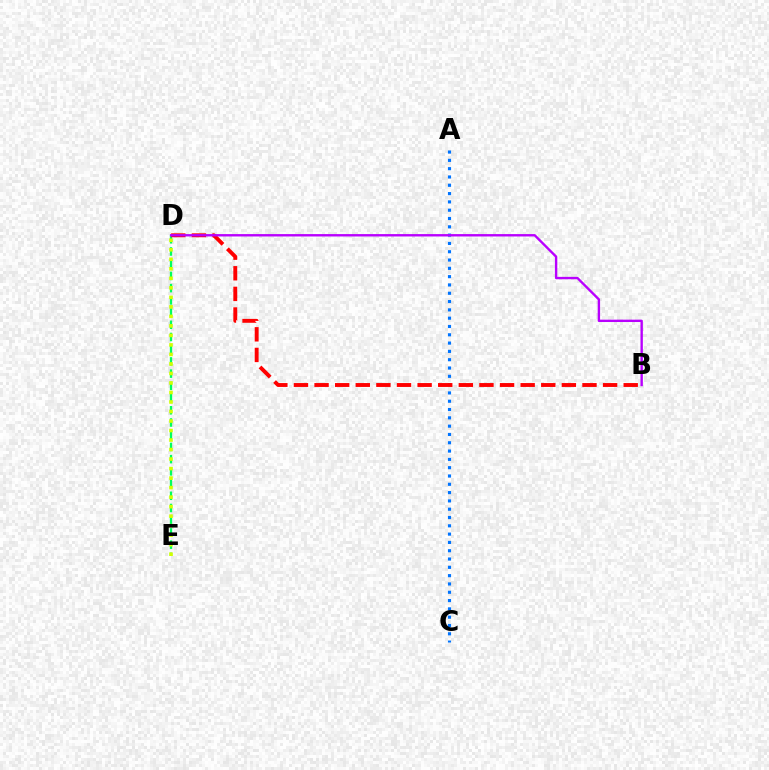{('D', 'E'): [{'color': '#00ff5c', 'line_style': 'dashed', 'thickness': 1.66}, {'color': '#d1ff00', 'line_style': 'dotted', 'thickness': 2.58}], ('A', 'C'): [{'color': '#0074ff', 'line_style': 'dotted', 'thickness': 2.26}], ('B', 'D'): [{'color': '#ff0000', 'line_style': 'dashed', 'thickness': 2.8}, {'color': '#b900ff', 'line_style': 'solid', 'thickness': 1.72}]}